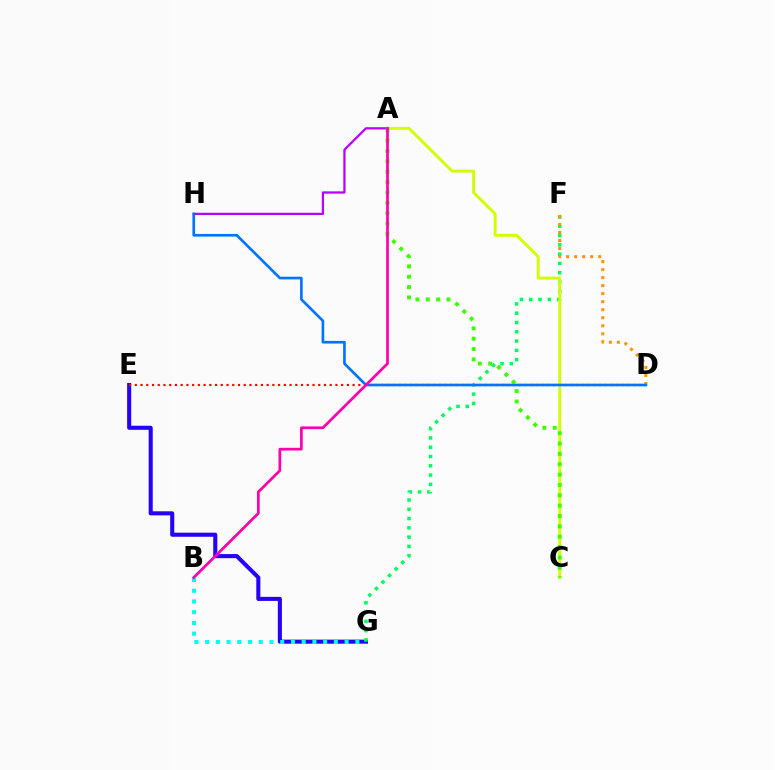{('E', 'G'): [{'color': '#2500ff', 'line_style': 'solid', 'thickness': 2.93}], ('B', 'G'): [{'color': '#00fff6', 'line_style': 'dotted', 'thickness': 2.91}], ('D', 'E'): [{'color': '#ff0000', 'line_style': 'dotted', 'thickness': 1.56}], ('A', 'H'): [{'color': '#b900ff', 'line_style': 'solid', 'thickness': 1.63}], ('F', 'G'): [{'color': '#00ff5c', 'line_style': 'dotted', 'thickness': 2.52}], ('D', 'F'): [{'color': '#ff9400', 'line_style': 'dotted', 'thickness': 2.18}], ('A', 'C'): [{'color': '#d1ff00', 'line_style': 'solid', 'thickness': 2.09}, {'color': '#3dff00', 'line_style': 'dotted', 'thickness': 2.82}], ('D', 'H'): [{'color': '#0074ff', 'line_style': 'solid', 'thickness': 1.91}], ('A', 'B'): [{'color': '#ff00ac', 'line_style': 'solid', 'thickness': 1.95}]}